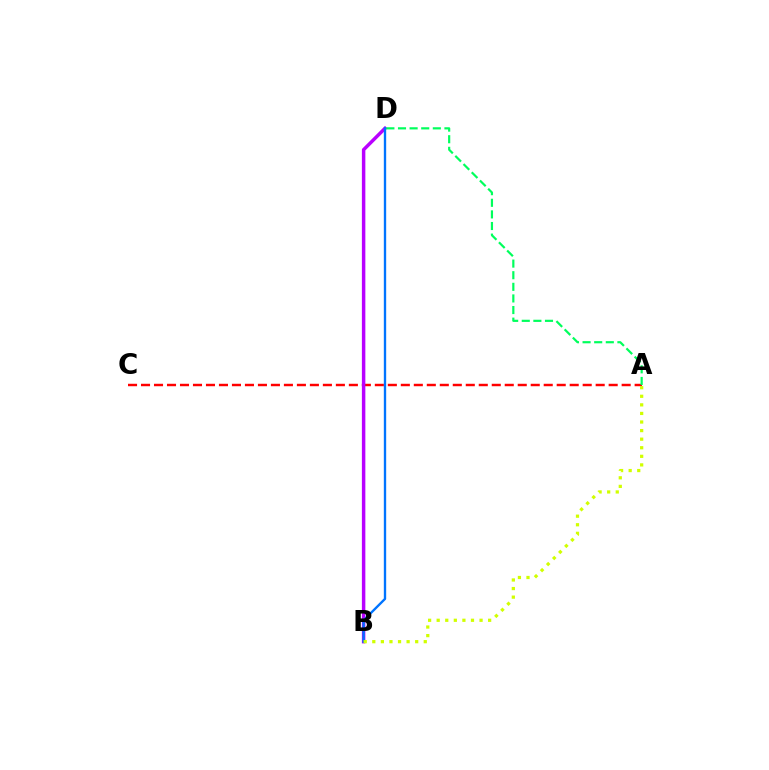{('A', 'C'): [{'color': '#ff0000', 'line_style': 'dashed', 'thickness': 1.76}], ('B', 'D'): [{'color': '#b900ff', 'line_style': 'solid', 'thickness': 2.49}, {'color': '#0074ff', 'line_style': 'solid', 'thickness': 1.69}], ('A', 'D'): [{'color': '#00ff5c', 'line_style': 'dashed', 'thickness': 1.58}], ('A', 'B'): [{'color': '#d1ff00', 'line_style': 'dotted', 'thickness': 2.33}]}